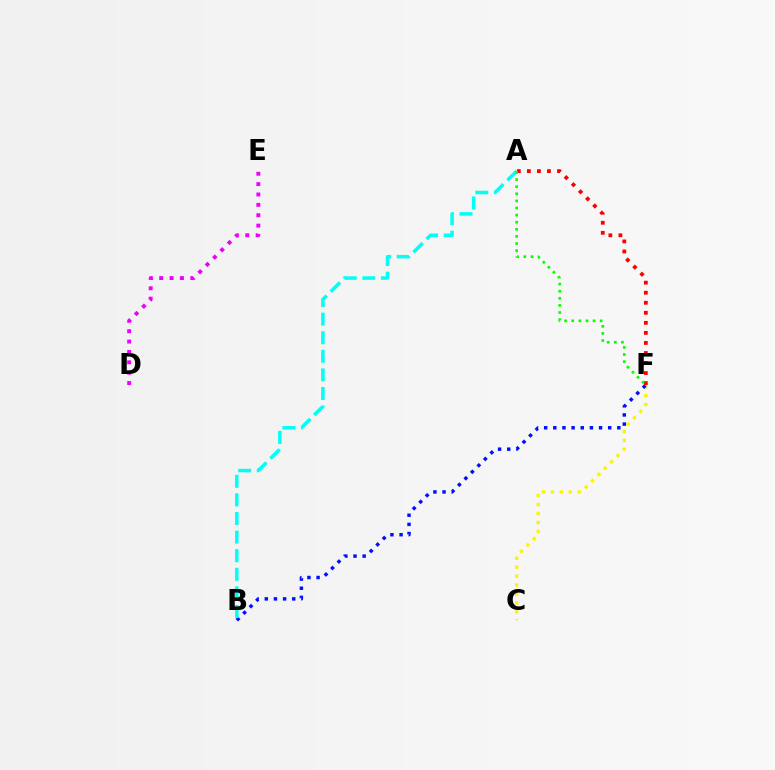{('C', 'F'): [{'color': '#fcf500', 'line_style': 'dotted', 'thickness': 2.43}], ('B', 'F'): [{'color': '#0010ff', 'line_style': 'dotted', 'thickness': 2.49}], ('A', 'B'): [{'color': '#00fff6', 'line_style': 'dashed', 'thickness': 2.53}], ('A', 'F'): [{'color': '#ff0000', 'line_style': 'dotted', 'thickness': 2.73}, {'color': '#08ff00', 'line_style': 'dotted', 'thickness': 1.93}], ('D', 'E'): [{'color': '#ee00ff', 'line_style': 'dotted', 'thickness': 2.82}]}